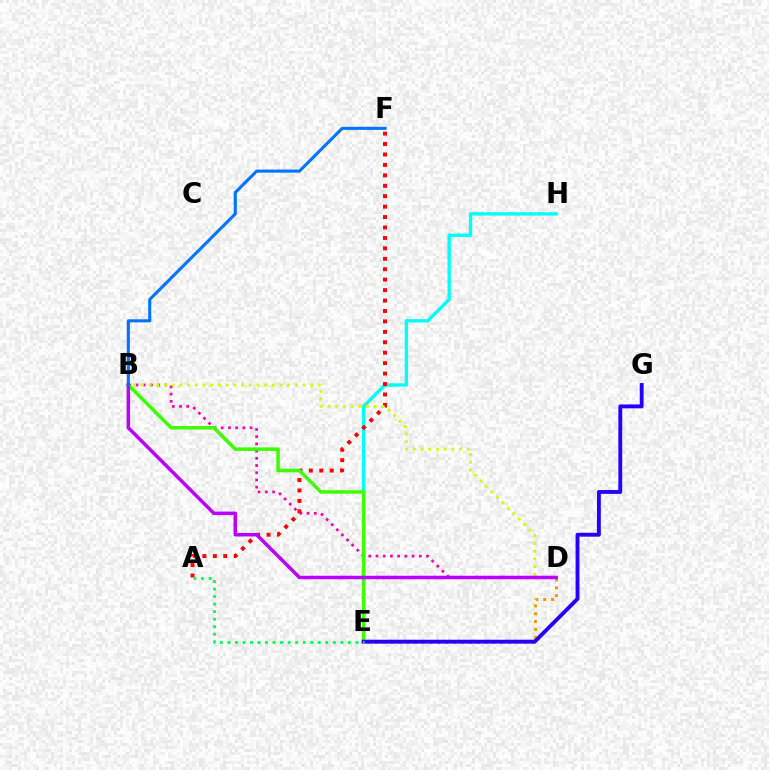{('E', 'H'): [{'color': '#00fff6', 'line_style': 'solid', 'thickness': 2.42}], ('B', 'D'): [{'color': '#ff00ac', 'line_style': 'dotted', 'thickness': 1.96}, {'color': '#d1ff00', 'line_style': 'dotted', 'thickness': 2.09}, {'color': '#b900ff', 'line_style': 'solid', 'thickness': 2.53}], ('D', 'E'): [{'color': '#ff9400', 'line_style': 'dotted', 'thickness': 2.13}], ('A', 'F'): [{'color': '#ff0000', 'line_style': 'dotted', 'thickness': 2.83}], ('B', 'E'): [{'color': '#3dff00', 'line_style': 'solid', 'thickness': 2.53}], ('B', 'F'): [{'color': '#0074ff', 'line_style': 'solid', 'thickness': 2.22}], ('E', 'G'): [{'color': '#2500ff', 'line_style': 'solid', 'thickness': 2.79}], ('A', 'E'): [{'color': '#00ff5c', 'line_style': 'dotted', 'thickness': 2.05}]}